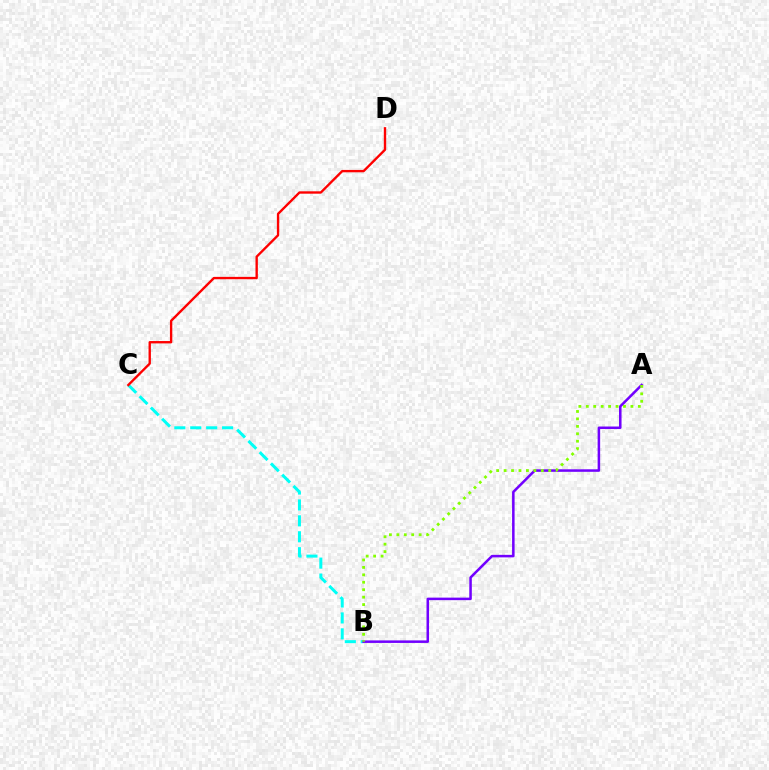{('B', 'C'): [{'color': '#00fff6', 'line_style': 'dashed', 'thickness': 2.16}], ('A', 'B'): [{'color': '#7200ff', 'line_style': 'solid', 'thickness': 1.82}, {'color': '#84ff00', 'line_style': 'dotted', 'thickness': 2.02}], ('C', 'D'): [{'color': '#ff0000', 'line_style': 'solid', 'thickness': 1.7}]}